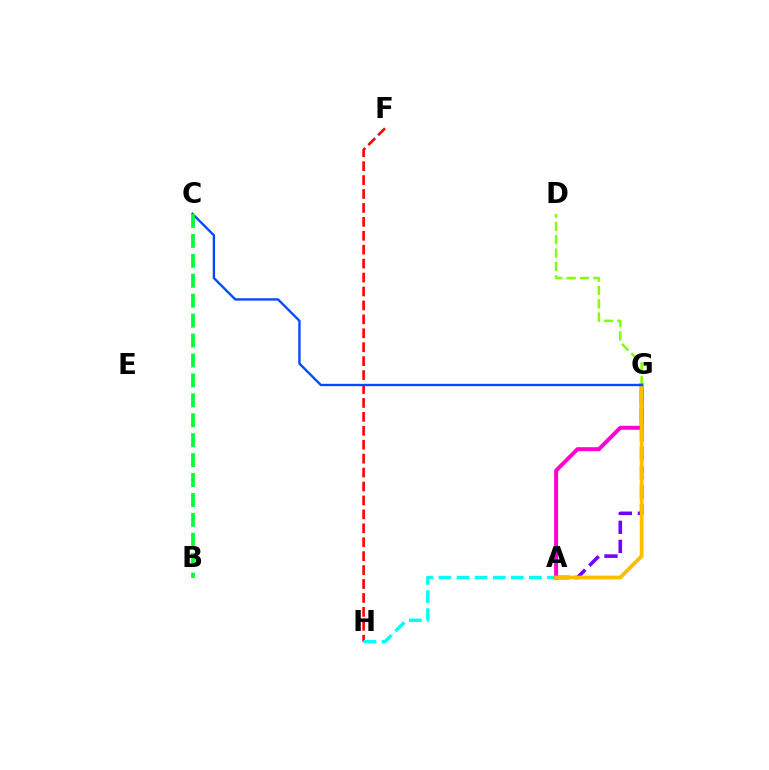{('D', 'G'): [{'color': '#84ff00', 'line_style': 'dashed', 'thickness': 1.81}], ('F', 'H'): [{'color': '#ff0000', 'line_style': 'dashed', 'thickness': 1.89}], ('A', 'H'): [{'color': '#00fff6', 'line_style': 'dashed', 'thickness': 2.46}], ('A', 'G'): [{'color': '#ff00cf', 'line_style': 'solid', 'thickness': 2.85}, {'color': '#7200ff', 'line_style': 'dashed', 'thickness': 2.59}, {'color': '#ffbd00', 'line_style': 'solid', 'thickness': 2.75}], ('C', 'G'): [{'color': '#004bff', 'line_style': 'solid', 'thickness': 1.7}], ('B', 'C'): [{'color': '#00ff39', 'line_style': 'dashed', 'thickness': 2.71}]}